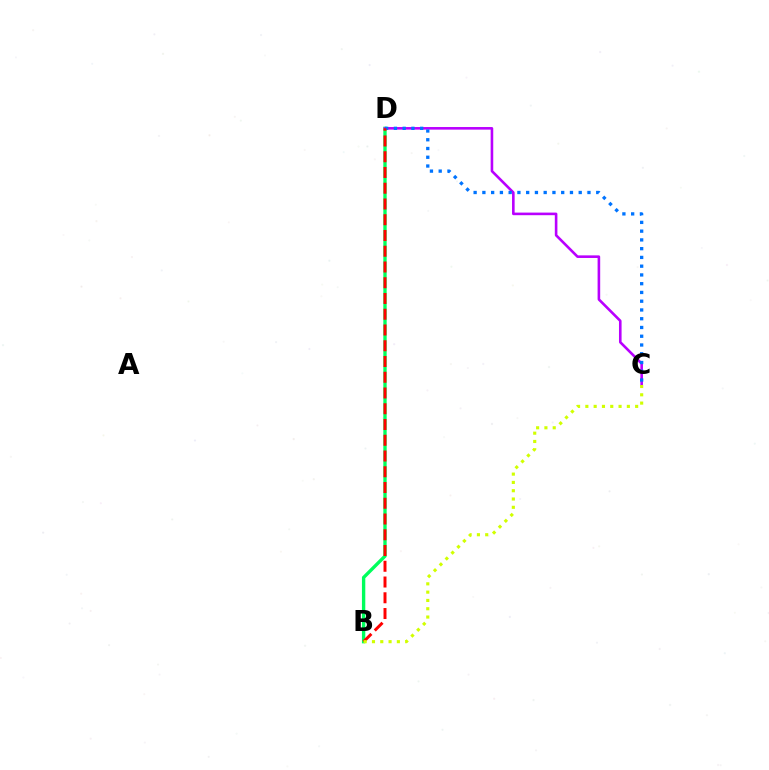{('B', 'D'): [{'color': '#00ff5c', 'line_style': 'solid', 'thickness': 2.42}, {'color': '#ff0000', 'line_style': 'dashed', 'thickness': 2.14}], ('C', 'D'): [{'color': '#b900ff', 'line_style': 'solid', 'thickness': 1.87}, {'color': '#0074ff', 'line_style': 'dotted', 'thickness': 2.38}], ('B', 'C'): [{'color': '#d1ff00', 'line_style': 'dotted', 'thickness': 2.26}]}